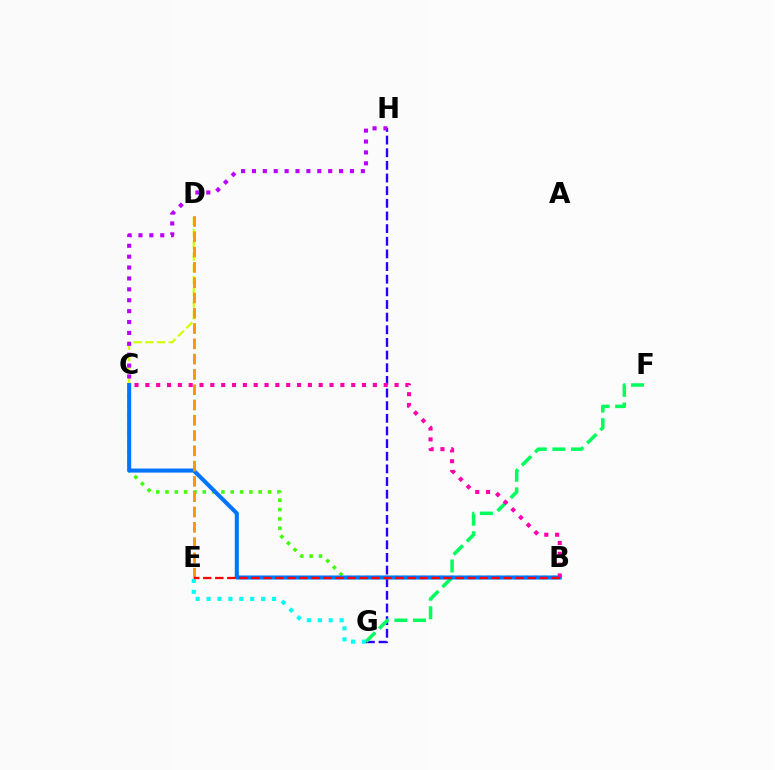{('G', 'H'): [{'color': '#2500ff', 'line_style': 'dashed', 'thickness': 1.72}], ('F', 'G'): [{'color': '#00ff5c', 'line_style': 'dashed', 'thickness': 2.53}], ('C', 'D'): [{'color': '#d1ff00', 'line_style': 'dashed', 'thickness': 1.6}], ('E', 'G'): [{'color': '#00fff6', 'line_style': 'dotted', 'thickness': 2.97}], ('B', 'C'): [{'color': '#3dff00', 'line_style': 'dotted', 'thickness': 2.53}, {'color': '#0074ff', 'line_style': 'solid', 'thickness': 2.92}, {'color': '#ff00ac', 'line_style': 'dotted', 'thickness': 2.94}], ('D', 'E'): [{'color': '#ff9400', 'line_style': 'dashed', 'thickness': 2.08}], ('B', 'E'): [{'color': '#ff0000', 'line_style': 'dashed', 'thickness': 1.63}], ('C', 'H'): [{'color': '#b900ff', 'line_style': 'dotted', 'thickness': 2.96}]}